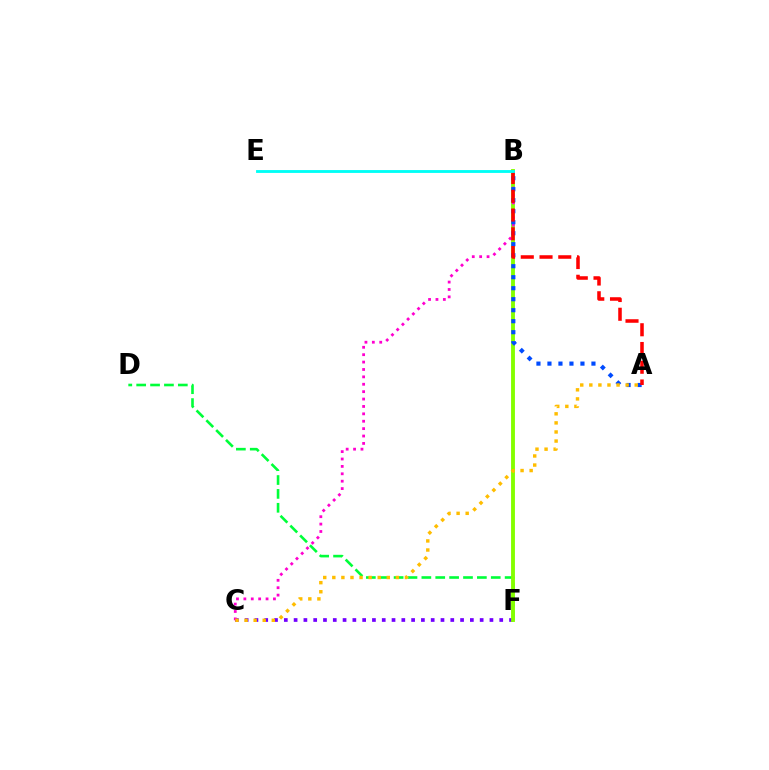{('C', 'F'): [{'color': '#7200ff', 'line_style': 'dotted', 'thickness': 2.66}], ('D', 'F'): [{'color': '#00ff39', 'line_style': 'dashed', 'thickness': 1.89}], ('B', 'F'): [{'color': '#84ff00', 'line_style': 'solid', 'thickness': 2.78}], ('B', 'C'): [{'color': '#ff00cf', 'line_style': 'dotted', 'thickness': 2.01}], ('A', 'B'): [{'color': '#004bff', 'line_style': 'dotted', 'thickness': 2.99}, {'color': '#ff0000', 'line_style': 'dashed', 'thickness': 2.55}], ('A', 'C'): [{'color': '#ffbd00', 'line_style': 'dotted', 'thickness': 2.47}], ('B', 'E'): [{'color': '#00fff6', 'line_style': 'solid', 'thickness': 2.05}]}